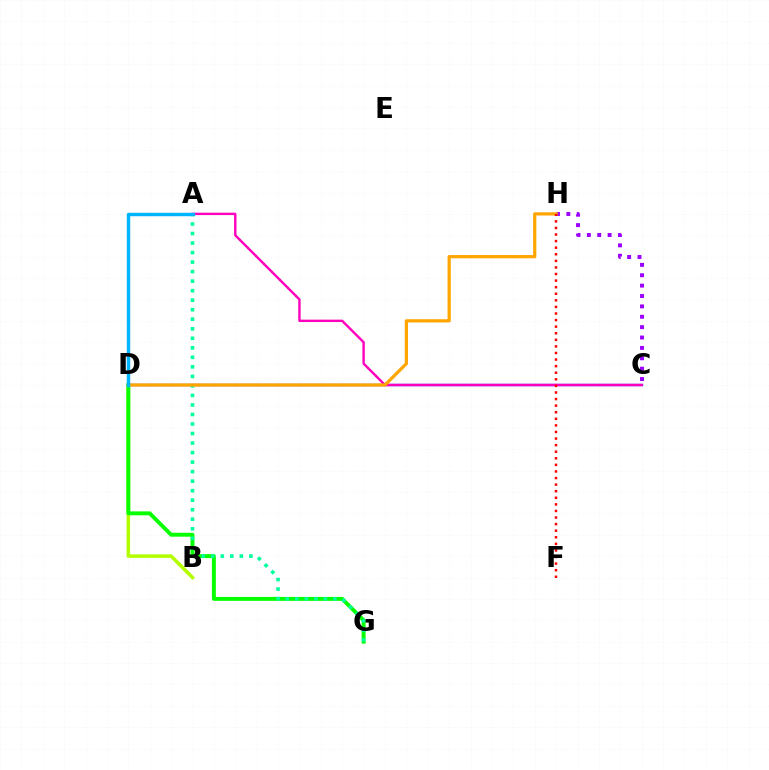{('C', 'H'): [{'color': '#9b00ff', 'line_style': 'dotted', 'thickness': 2.82}], ('B', 'D'): [{'color': '#b3ff00', 'line_style': 'solid', 'thickness': 2.54}], ('C', 'D'): [{'color': '#0010ff', 'line_style': 'solid', 'thickness': 1.67}], ('D', 'G'): [{'color': '#08ff00', 'line_style': 'solid', 'thickness': 2.83}], ('A', 'C'): [{'color': '#ff00bd', 'line_style': 'solid', 'thickness': 1.73}], ('A', 'G'): [{'color': '#00ff9d', 'line_style': 'dotted', 'thickness': 2.59}], ('D', 'H'): [{'color': '#ffa500', 'line_style': 'solid', 'thickness': 2.32}], ('F', 'H'): [{'color': '#ff0000', 'line_style': 'dotted', 'thickness': 1.79}], ('A', 'D'): [{'color': '#00b5ff', 'line_style': 'solid', 'thickness': 2.48}]}